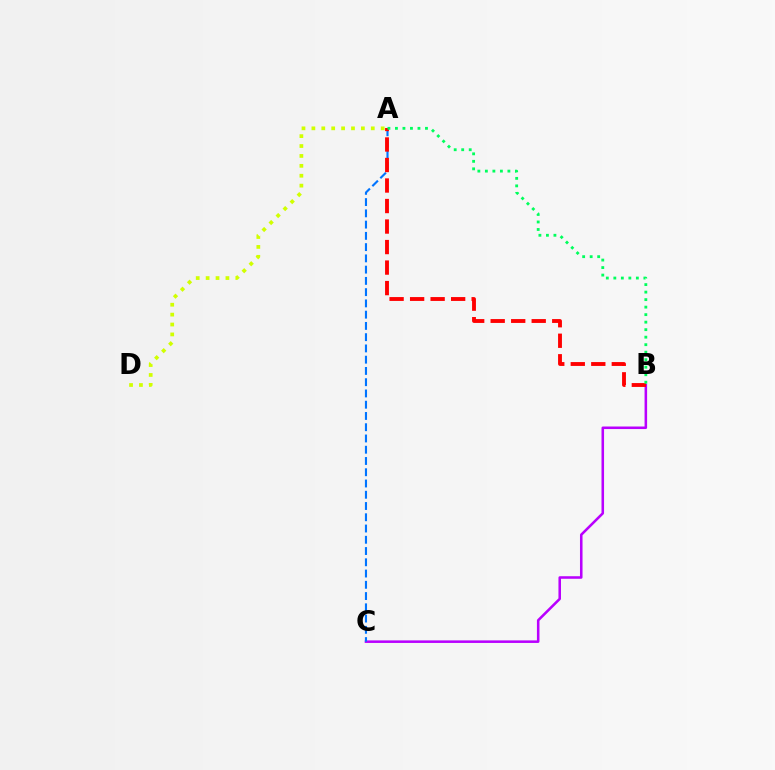{('A', 'D'): [{'color': '#d1ff00', 'line_style': 'dotted', 'thickness': 2.69}], ('B', 'C'): [{'color': '#b900ff', 'line_style': 'solid', 'thickness': 1.83}], ('A', 'C'): [{'color': '#0074ff', 'line_style': 'dashed', 'thickness': 1.53}], ('A', 'B'): [{'color': '#ff0000', 'line_style': 'dashed', 'thickness': 2.79}, {'color': '#00ff5c', 'line_style': 'dotted', 'thickness': 2.04}]}